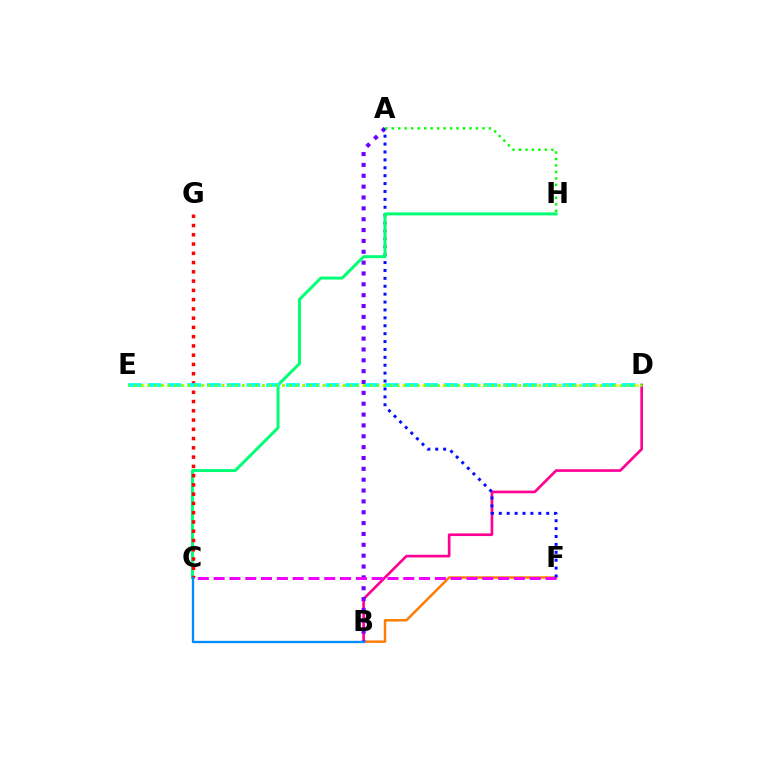{('B', 'F'): [{'color': '#ff7c00', 'line_style': 'solid', 'thickness': 1.77}], ('B', 'D'): [{'color': '#ff0094', 'line_style': 'solid', 'thickness': 1.92}], ('D', 'E'): [{'color': '#fcf500', 'line_style': 'dotted', 'thickness': 1.82}, {'color': '#00fff6', 'line_style': 'dashed', 'thickness': 2.68}, {'color': '#84ff00', 'line_style': 'dotted', 'thickness': 1.83}], ('A', 'B'): [{'color': '#7200ff', 'line_style': 'dotted', 'thickness': 2.95}], ('A', 'F'): [{'color': '#0010ff', 'line_style': 'dotted', 'thickness': 2.15}], ('C', 'H'): [{'color': '#00ff74', 'line_style': 'solid', 'thickness': 2.14}], ('C', 'G'): [{'color': '#ff0000', 'line_style': 'dotted', 'thickness': 2.52}], ('B', 'C'): [{'color': '#008cff', 'line_style': 'solid', 'thickness': 1.68}], ('A', 'H'): [{'color': '#08ff00', 'line_style': 'dotted', 'thickness': 1.76}], ('C', 'F'): [{'color': '#ee00ff', 'line_style': 'dashed', 'thickness': 2.15}]}